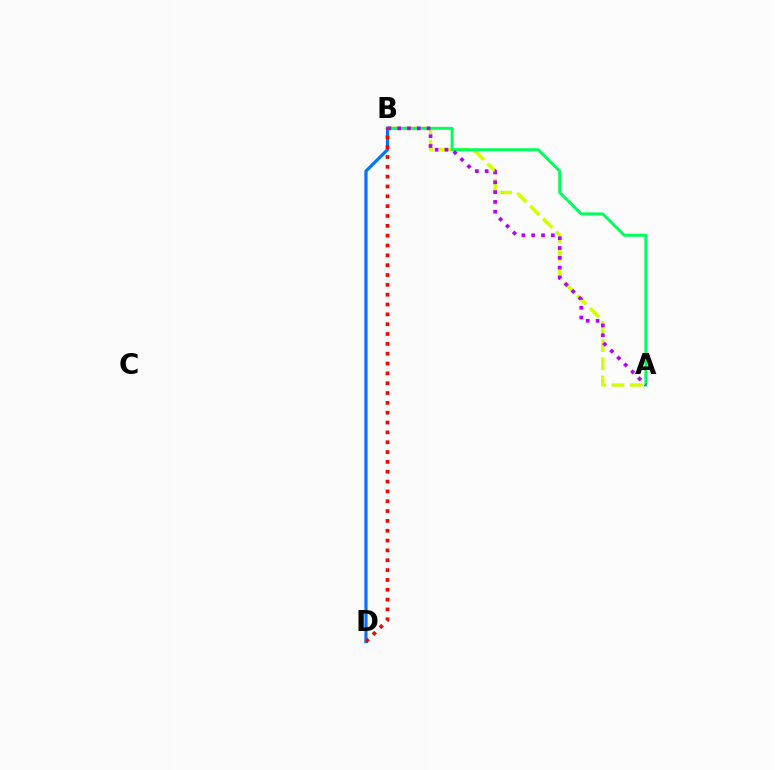{('A', 'B'): [{'color': '#d1ff00', 'line_style': 'dashed', 'thickness': 2.47}, {'color': '#00ff5c', 'line_style': 'solid', 'thickness': 2.14}, {'color': '#b900ff', 'line_style': 'dotted', 'thickness': 2.67}], ('B', 'D'): [{'color': '#0074ff', 'line_style': 'solid', 'thickness': 2.29}, {'color': '#ff0000', 'line_style': 'dotted', 'thickness': 2.67}]}